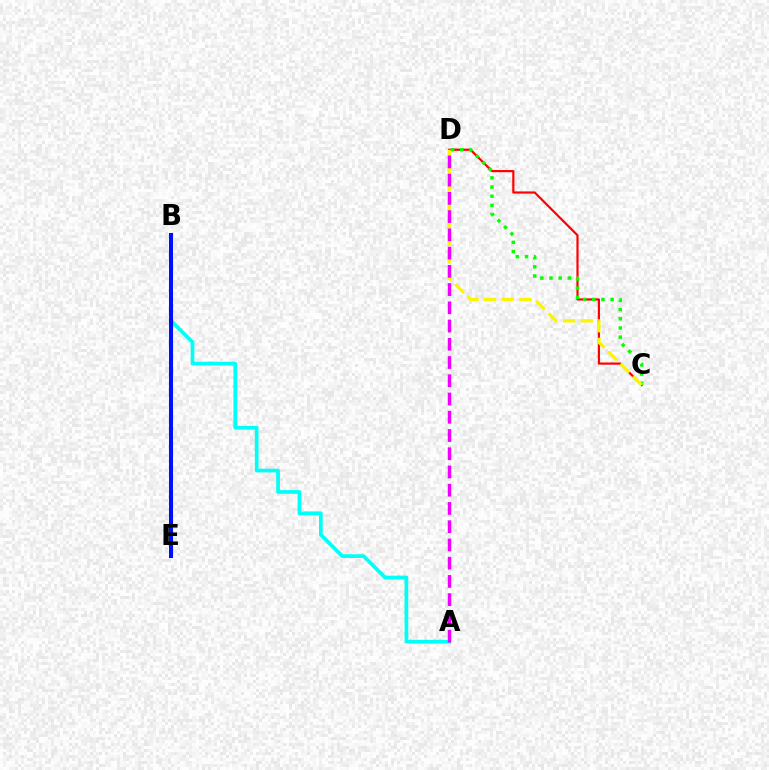{('C', 'D'): [{'color': '#ff0000', 'line_style': 'solid', 'thickness': 1.57}, {'color': '#08ff00', 'line_style': 'dotted', 'thickness': 2.49}, {'color': '#fcf500', 'line_style': 'dashed', 'thickness': 2.39}], ('A', 'B'): [{'color': '#00fff6', 'line_style': 'solid', 'thickness': 2.67}], ('B', 'E'): [{'color': '#0010ff', 'line_style': 'solid', 'thickness': 2.91}], ('A', 'D'): [{'color': '#ee00ff', 'line_style': 'dashed', 'thickness': 2.48}]}